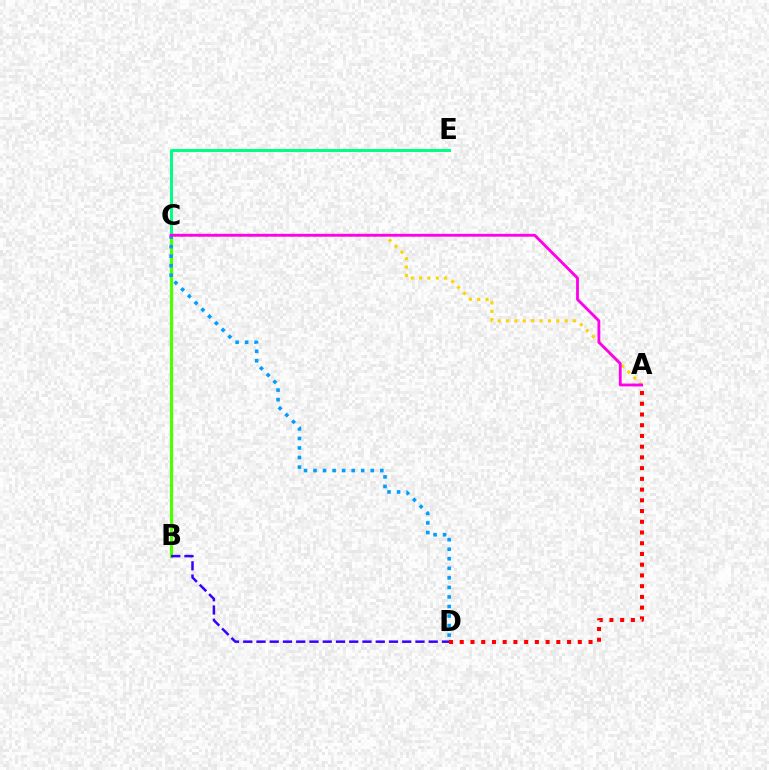{('B', 'C'): [{'color': '#4fff00', 'line_style': 'solid', 'thickness': 2.31}], ('A', 'C'): [{'color': '#ffd500', 'line_style': 'dotted', 'thickness': 2.28}, {'color': '#ff00ed', 'line_style': 'solid', 'thickness': 2.04}], ('B', 'D'): [{'color': '#3700ff', 'line_style': 'dashed', 'thickness': 1.8}], ('C', 'E'): [{'color': '#00ff86', 'line_style': 'solid', 'thickness': 2.15}], ('C', 'D'): [{'color': '#009eff', 'line_style': 'dotted', 'thickness': 2.59}], ('A', 'D'): [{'color': '#ff0000', 'line_style': 'dotted', 'thickness': 2.92}]}